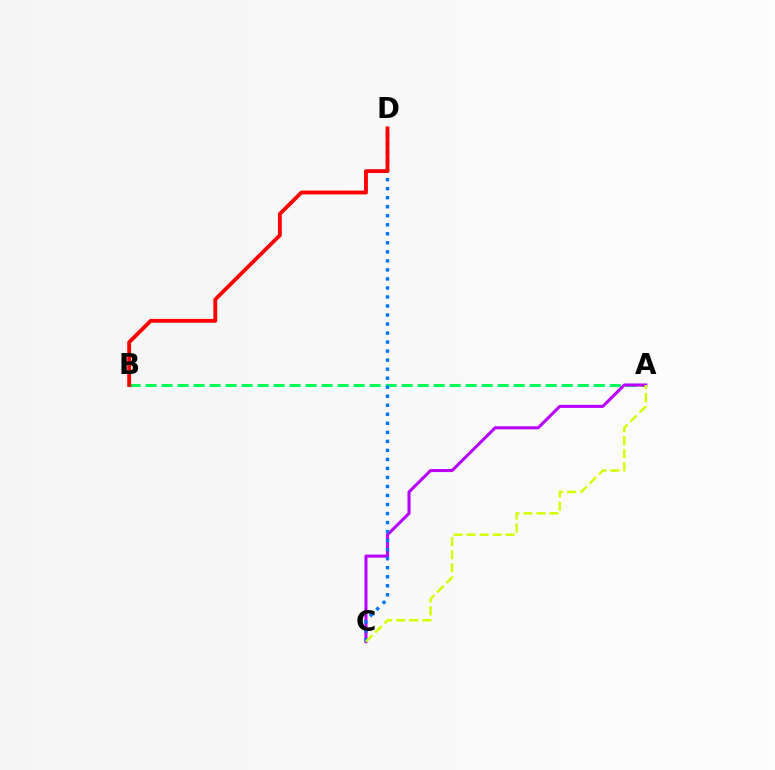{('A', 'B'): [{'color': '#00ff5c', 'line_style': 'dashed', 'thickness': 2.17}], ('A', 'C'): [{'color': '#b900ff', 'line_style': 'solid', 'thickness': 2.2}, {'color': '#d1ff00', 'line_style': 'dashed', 'thickness': 1.77}], ('C', 'D'): [{'color': '#0074ff', 'line_style': 'dotted', 'thickness': 2.45}], ('B', 'D'): [{'color': '#ff0000', 'line_style': 'solid', 'thickness': 2.76}]}